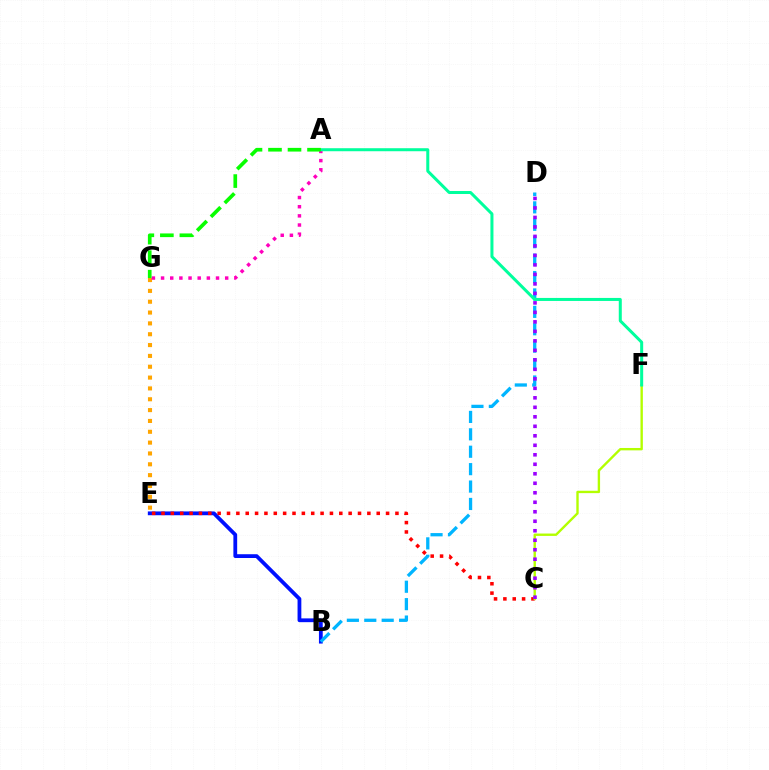{('B', 'E'): [{'color': '#0010ff', 'line_style': 'solid', 'thickness': 2.72}], ('C', 'E'): [{'color': '#ff0000', 'line_style': 'dotted', 'thickness': 2.54}], ('C', 'F'): [{'color': '#b3ff00', 'line_style': 'solid', 'thickness': 1.71}], ('E', 'G'): [{'color': '#ffa500', 'line_style': 'dotted', 'thickness': 2.94}], ('B', 'D'): [{'color': '#00b5ff', 'line_style': 'dashed', 'thickness': 2.37}], ('A', 'G'): [{'color': '#ff00bd', 'line_style': 'dotted', 'thickness': 2.49}, {'color': '#08ff00', 'line_style': 'dashed', 'thickness': 2.65}], ('A', 'F'): [{'color': '#00ff9d', 'line_style': 'solid', 'thickness': 2.17}], ('C', 'D'): [{'color': '#9b00ff', 'line_style': 'dotted', 'thickness': 2.58}]}